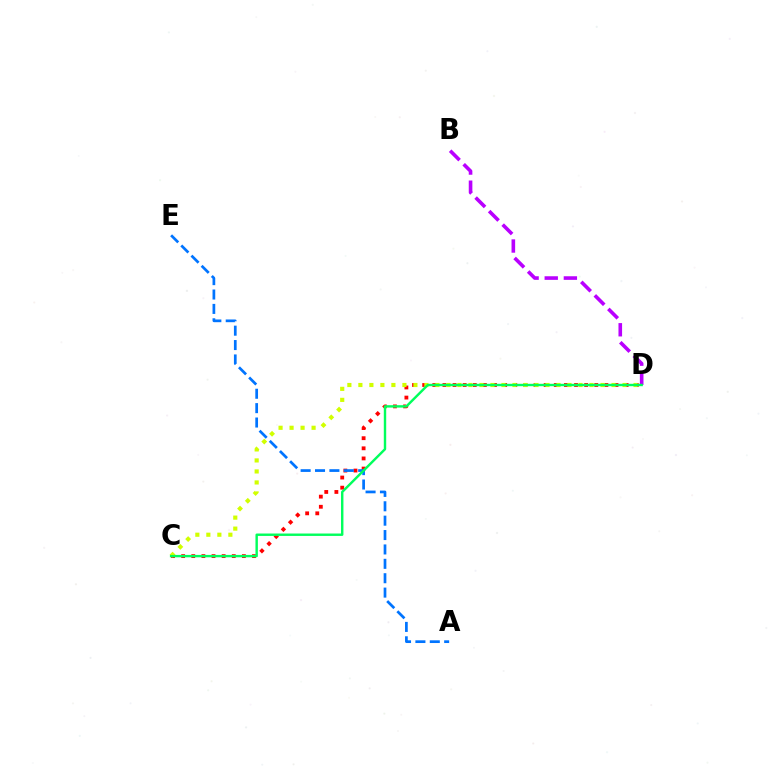{('B', 'D'): [{'color': '#b900ff', 'line_style': 'dashed', 'thickness': 2.6}], ('C', 'D'): [{'color': '#ff0000', 'line_style': 'dotted', 'thickness': 2.75}, {'color': '#d1ff00', 'line_style': 'dotted', 'thickness': 2.99}, {'color': '#00ff5c', 'line_style': 'solid', 'thickness': 1.74}], ('A', 'E'): [{'color': '#0074ff', 'line_style': 'dashed', 'thickness': 1.95}]}